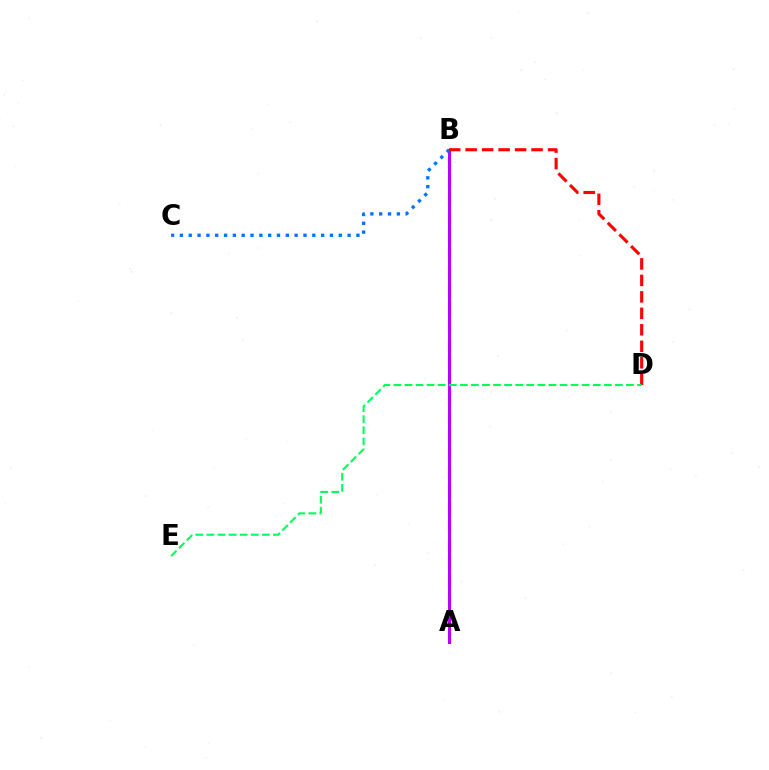{('A', 'B'): [{'color': '#d1ff00', 'line_style': 'dashed', 'thickness': 2.47}, {'color': '#b900ff', 'line_style': 'solid', 'thickness': 2.17}], ('B', 'C'): [{'color': '#0074ff', 'line_style': 'dotted', 'thickness': 2.4}], ('B', 'D'): [{'color': '#ff0000', 'line_style': 'dashed', 'thickness': 2.24}], ('D', 'E'): [{'color': '#00ff5c', 'line_style': 'dashed', 'thickness': 1.5}]}